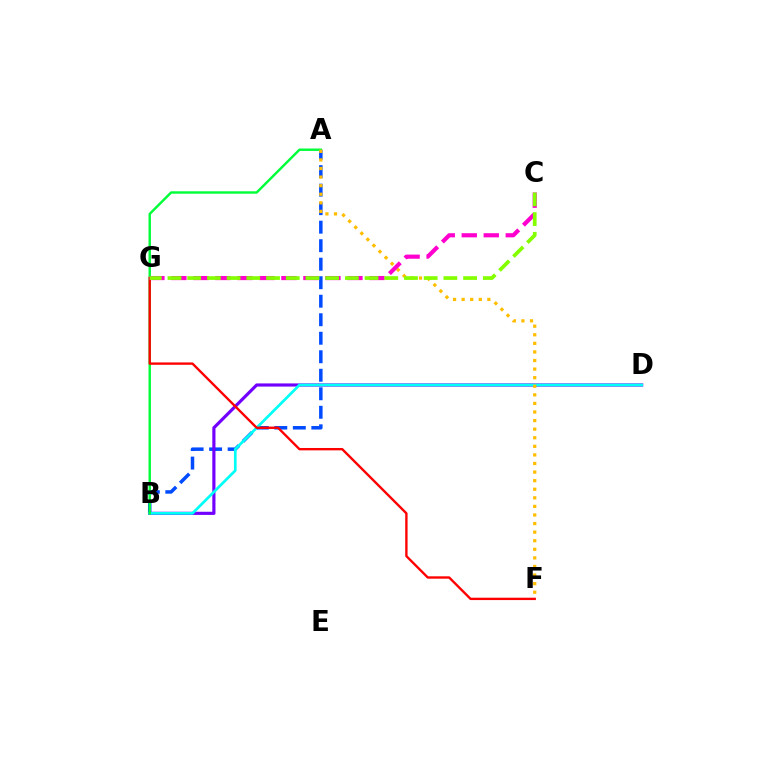{('A', 'B'): [{'color': '#004bff', 'line_style': 'dashed', 'thickness': 2.51}, {'color': '#00ff39', 'line_style': 'solid', 'thickness': 1.75}], ('B', 'D'): [{'color': '#7200ff', 'line_style': 'solid', 'thickness': 2.28}, {'color': '#00fff6', 'line_style': 'solid', 'thickness': 1.94}], ('F', 'G'): [{'color': '#ff0000', 'line_style': 'solid', 'thickness': 1.7}], ('A', 'F'): [{'color': '#ffbd00', 'line_style': 'dotted', 'thickness': 2.33}], ('C', 'G'): [{'color': '#ff00cf', 'line_style': 'dashed', 'thickness': 2.99}, {'color': '#84ff00', 'line_style': 'dashed', 'thickness': 2.68}]}